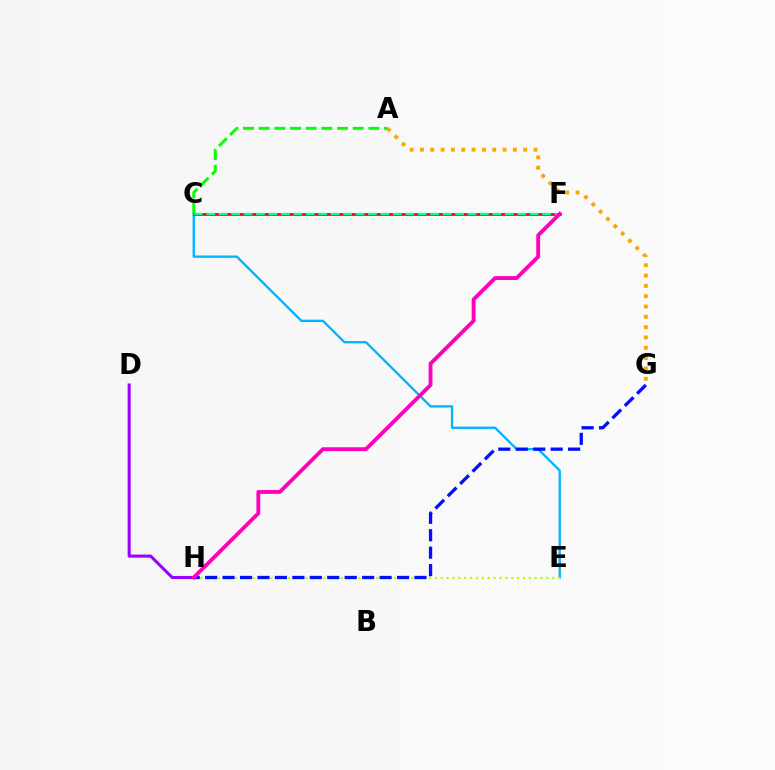{('C', 'E'): [{'color': '#00b5ff', 'line_style': 'solid', 'thickness': 1.68}], ('E', 'H'): [{'color': '#b3ff00', 'line_style': 'dotted', 'thickness': 1.6}], ('A', 'G'): [{'color': '#ffa500', 'line_style': 'dotted', 'thickness': 2.81}], ('G', 'H'): [{'color': '#0010ff', 'line_style': 'dashed', 'thickness': 2.37}], ('C', 'F'): [{'color': '#ff0000', 'line_style': 'solid', 'thickness': 1.98}, {'color': '#00ff9d', 'line_style': 'dashed', 'thickness': 1.69}], ('A', 'C'): [{'color': '#08ff00', 'line_style': 'dashed', 'thickness': 2.13}], ('D', 'H'): [{'color': '#9b00ff', 'line_style': 'solid', 'thickness': 2.22}], ('F', 'H'): [{'color': '#ff00bd', 'line_style': 'solid', 'thickness': 2.77}]}